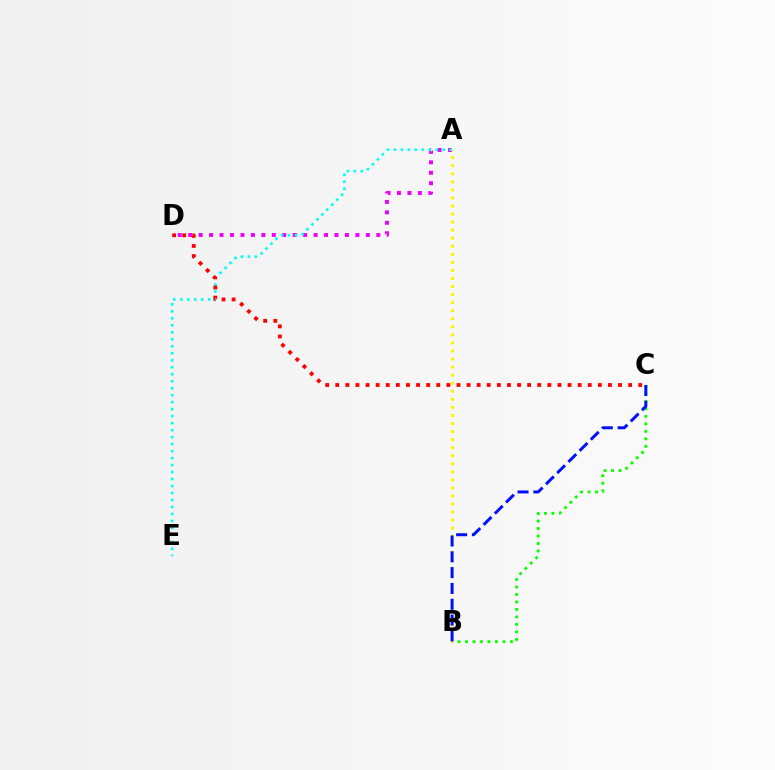{('A', 'D'): [{'color': '#ee00ff', 'line_style': 'dotted', 'thickness': 2.84}], ('A', 'E'): [{'color': '#00fff6', 'line_style': 'dotted', 'thickness': 1.9}], ('B', 'C'): [{'color': '#08ff00', 'line_style': 'dotted', 'thickness': 2.03}, {'color': '#0010ff', 'line_style': 'dashed', 'thickness': 2.15}], ('A', 'B'): [{'color': '#fcf500', 'line_style': 'dotted', 'thickness': 2.19}], ('C', 'D'): [{'color': '#ff0000', 'line_style': 'dotted', 'thickness': 2.74}]}